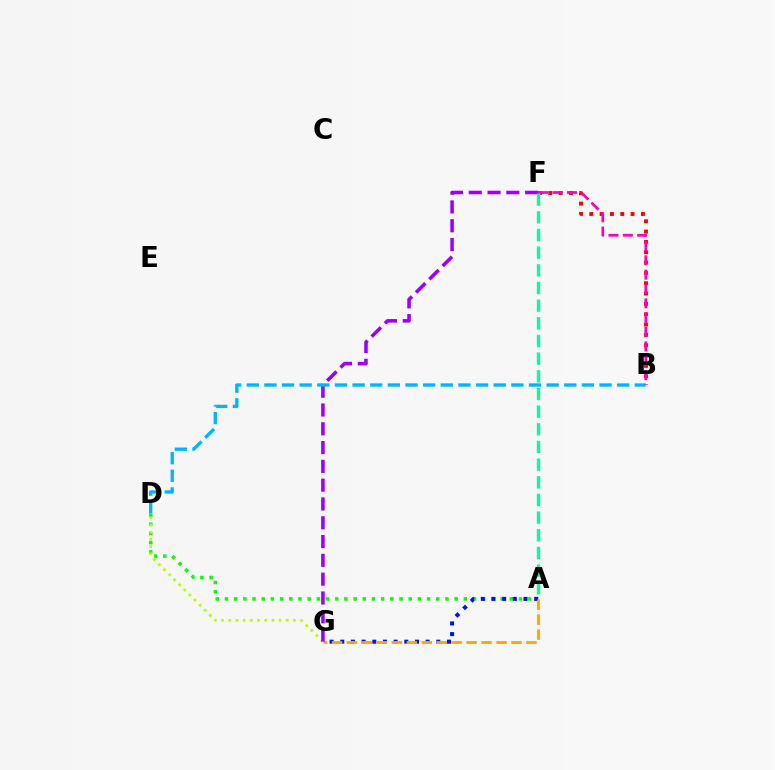{('B', 'F'): [{'color': '#ff0000', 'line_style': 'dotted', 'thickness': 2.81}, {'color': '#ff00bd', 'line_style': 'dashed', 'thickness': 1.95}], ('A', 'D'): [{'color': '#08ff00', 'line_style': 'dotted', 'thickness': 2.5}], ('D', 'G'): [{'color': '#b3ff00', 'line_style': 'dotted', 'thickness': 1.95}], ('A', 'G'): [{'color': '#0010ff', 'line_style': 'dotted', 'thickness': 2.9}, {'color': '#ffa500', 'line_style': 'dashed', 'thickness': 2.03}], ('F', 'G'): [{'color': '#9b00ff', 'line_style': 'dashed', 'thickness': 2.55}], ('B', 'D'): [{'color': '#00b5ff', 'line_style': 'dashed', 'thickness': 2.4}], ('A', 'F'): [{'color': '#00ff9d', 'line_style': 'dashed', 'thickness': 2.4}]}